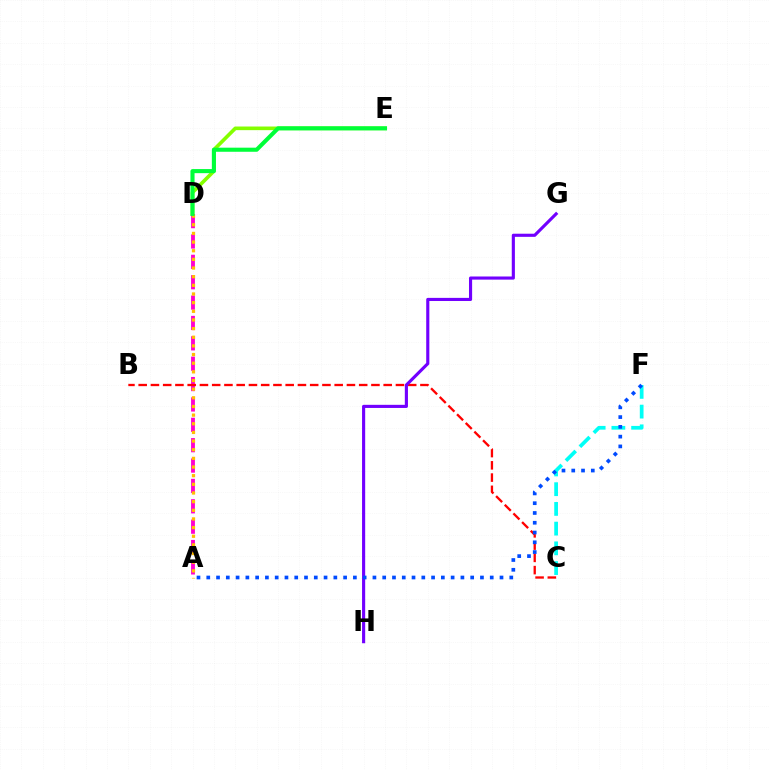{('C', 'F'): [{'color': '#00fff6', 'line_style': 'dashed', 'thickness': 2.68}], ('D', 'E'): [{'color': '#84ff00', 'line_style': 'solid', 'thickness': 2.62}, {'color': '#00ff39', 'line_style': 'solid', 'thickness': 2.95}], ('A', 'D'): [{'color': '#ff00cf', 'line_style': 'dashed', 'thickness': 2.77}, {'color': '#ffbd00', 'line_style': 'dotted', 'thickness': 2.35}], ('B', 'C'): [{'color': '#ff0000', 'line_style': 'dashed', 'thickness': 1.66}], ('G', 'H'): [{'color': '#7200ff', 'line_style': 'solid', 'thickness': 2.25}], ('A', 'F'): [{'color': '#004bff', 'line_style': 'dotted', 'thickness': 2.66}]}